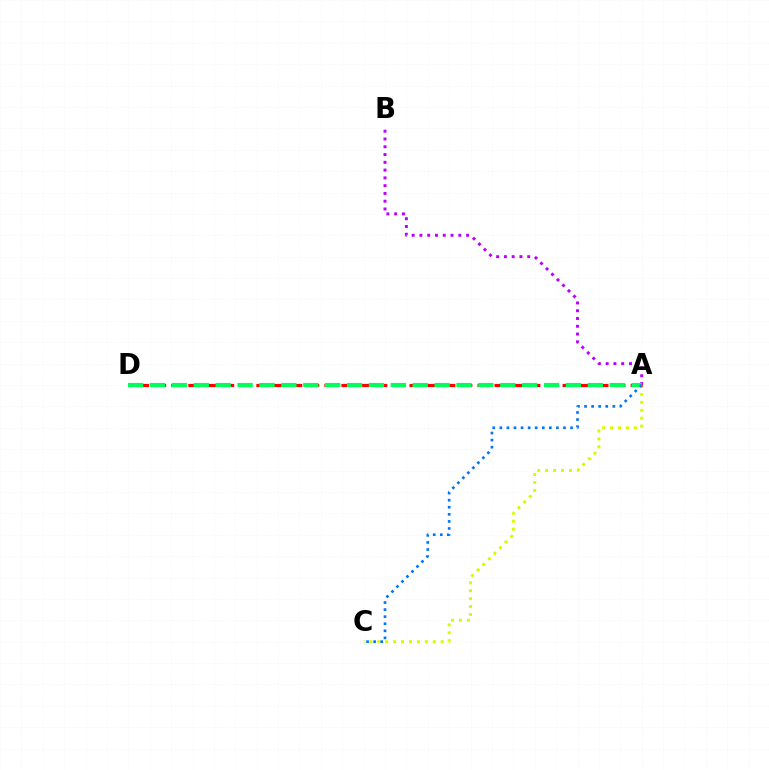{('A', 'C'): [{'color': '#d1ff00', 'line_style': 'dotted', 'thickness': 2.16}, {'color': '#0074ff', 'line_style': 'dotted', 'thickness': 1.92}], ('A', 'B'): [{'color': '#b900ff', 'line_style': 'dotted', 'thickness': 2.11}], ('A', 'D'): [{'color': '#ff0000', 'line_style': 'dashed', 'thickness': 2.31}, {'color': '#00ff5c', 'line_style': 'dashed', 'thickness': 2.97}]}